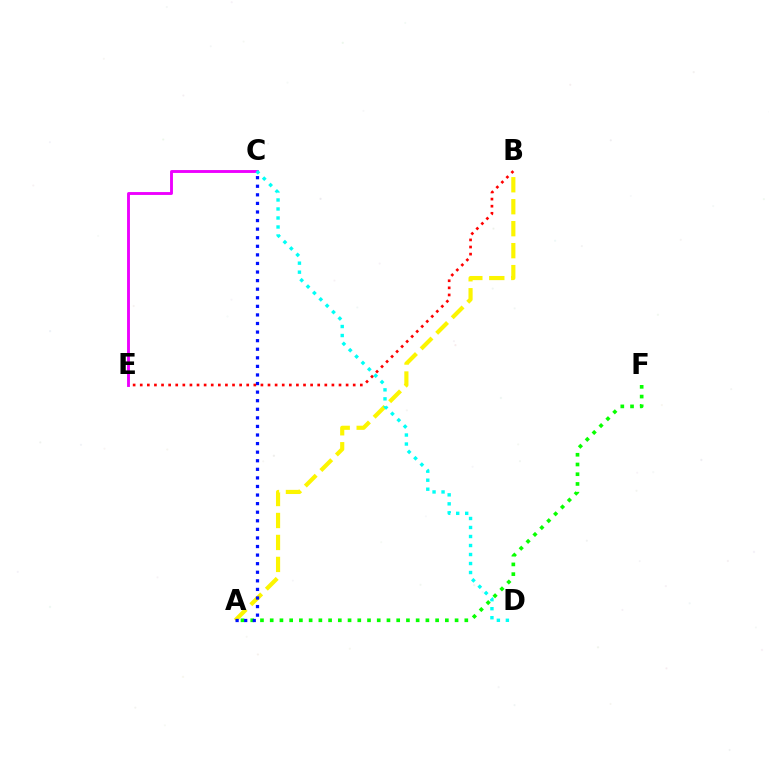{('C', 'E'): [{'color': '#ee00ff', 'line_style': 'solid', 'thickness': 2.07}], ('A', 'F'): [{'color': '#08ff00', 'line_style': 'dotted', 'thickness': 2.64}], ('A', 'B'): [{'color': '#fcf500', 'line_style': 'dashed', 'thickness': 2.98}], ('A', 'C'): [{'color': '#0010ff', 'line_style': 'dotted', 'thickness': 2.33}], ('B', 'E'): [{'color': '#ff0000', 'line_style': 'dotted', 'thickness': 1.93}], ('C', 'D'): [{'color': '#00fff6', 'line_style': 'dotted', 'thickness': 2.45}]}